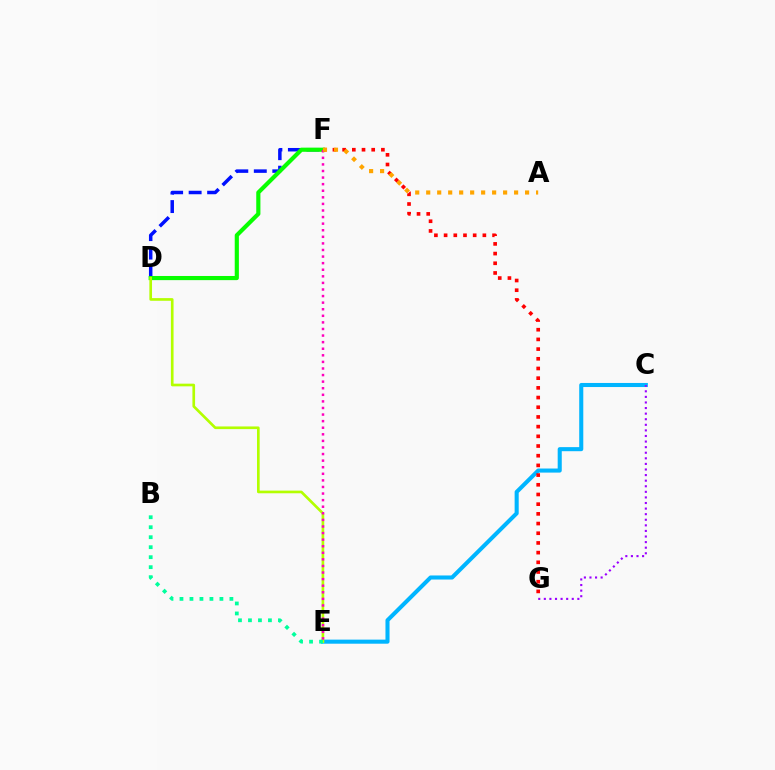{('D', 'F'): [{'color': '#0010ff', 'line_style': 'dashed', 'thickness': 2.51}, {'color': '#08ff00', 'line_style': 'solid', 'thickness': 2.99}], ('C', 'E'): [{'color': '#00b5ff', 'line_style': 'solid', 'thickness': 2.93}], ('F', 'G'): [{'color': '#ff0000', 'line_style': 'dotted', 'thickness': 2.63}], ('D', 'E'): [{'color': '#b3ff00', 'line_style': 'solid', 'thickness': 1.92}], ('E', 'F'): [{'color': '#ff00bd', 'line_style': 'dotted', 'thickness': 1.79}], ('A', 'F'): [{'color': '#ffa500', 'line_style': 'dotted', 'thickness': 2.99}], ('C', 'G'): [{'color': '#9b00ff', 'line_style': 'dotted', 'thickness': 1.52}], ('B', 'E'): [{'color': '#00ff9d', 'line_style': 'dotted', 'thickness': 2.71}]}